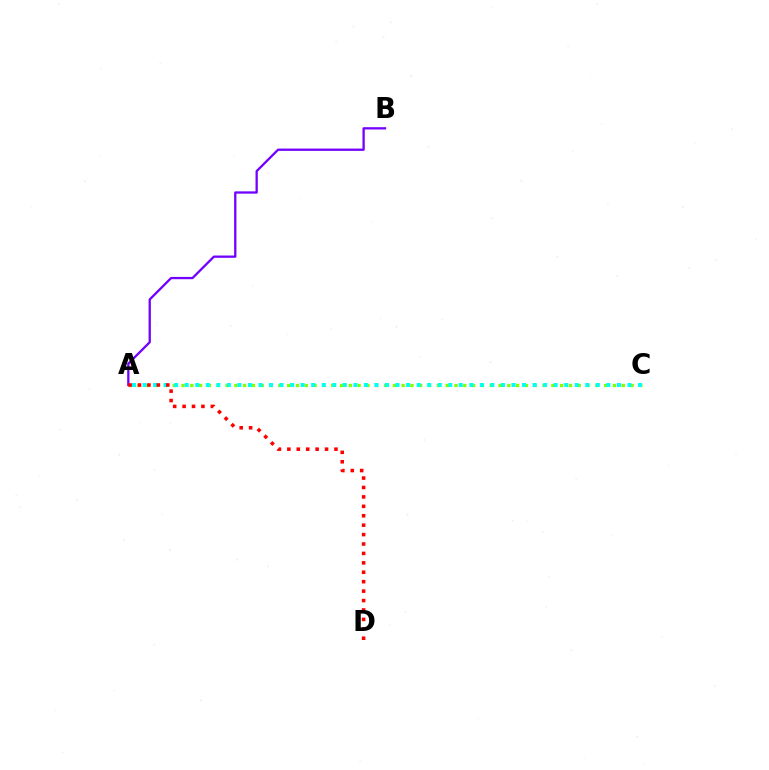{('A', 'C'): [{'color': '#84ff00', 'line_style': 'dotted', 'thickness': 2.39}, {'color': '#00fff6', 'line_style': 'dotted', 'thickness': 2.86}], ('A', 'B'): [{'color': '#7200ff', 'line_style': 'solid', 'thickness': 1.65}], ('A', 'D'): [{'color': '#ff0000', 'line_style': 'dotted', 'thickness': 2.56}]}